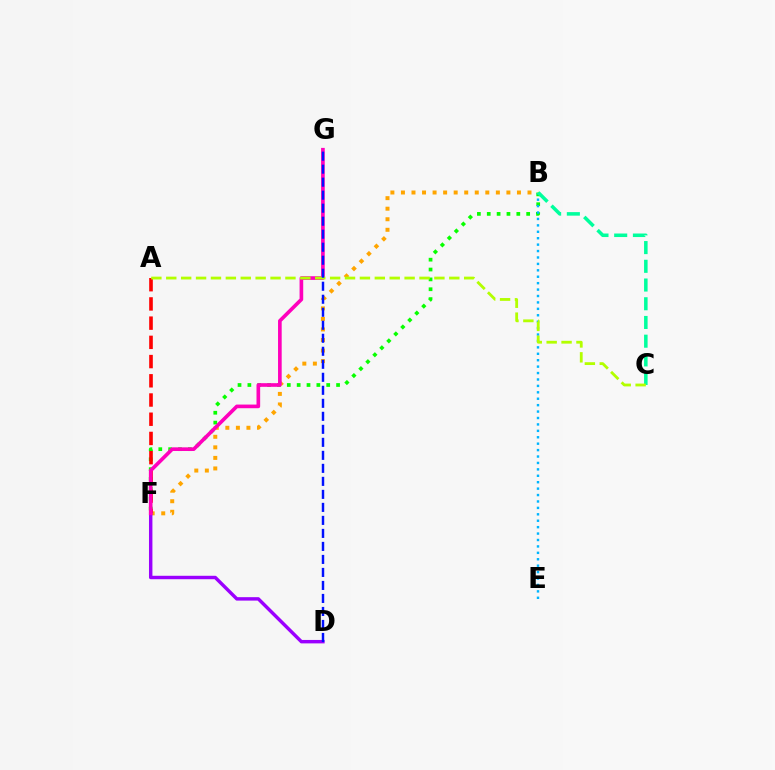{('B', 'F'): [{'color': '#08ff00', 'line_style': 'dotted', 'thickness': 2.68}, {'color': '#ffa500', 'line_style': 'dotted', 'thickness': 2.87}], ('A', 'F'): [{'color': '#ff0000', 'line_style': 'dashed', 'thickness': 2.61}], ('B', 'E'): [{'color': '#00b5ff', 'line_style': 'dotted', 'thickness': 1.74}], ('D', 'F'): [{'color': '#9b00ff', 'line_style': 'solid', 'thickness': 2.47}], ('F', 'G'): [{'color': '#ff00bd', 'line_style': 'solid', 'thickness': 2.63}], ('B', 'C'): [{'color': '#00ff9d', 'line_style': 'dashed', 'thickness': 2.54}], ('A', 'C'): [{'color': '#b3ff00', 'line_style': 'dashed', 'thickness': 2.02}], ('D', 'G'): [{'color': '#0010ff', 'line_style': 'dashed', 'thickness': 1.77}]}